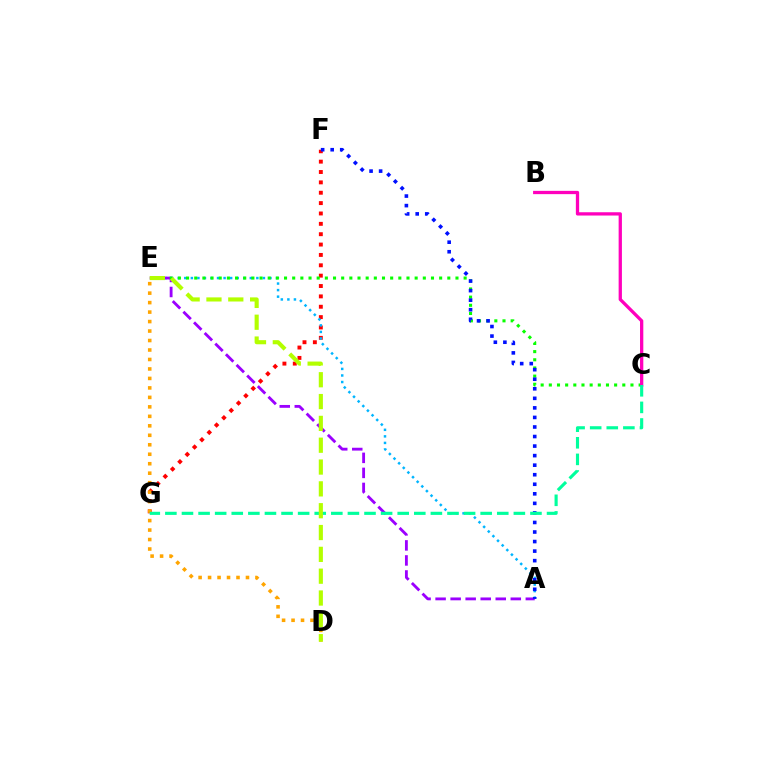{('F', 'G'): [{'color': '#ff0000', 'line_style': 'dotted', 'thickness': 2.82}], ('A', 'E'): [{'color': '#00b5ff', 'line_style': 'dotted', 'thickness': 1.78}, {'color': '#9b00ff', 'line_style': 'dashed', 'thickness': 2.04}], ('D', 'E'): [{'color': '#ffa500', 'line_style': 'dotted', 'thickness': 2.57}, {'color': '#b3ff00', 'line_style': 'dashed', 'thickness': 2.97}], ('C', 'E'): [{'color': '#08ff00', 'line_style': 'dotted', 'thickness': 2.22}], ('A', 'F'): [{'color': '#0010ff', 'line_style': 'dotted', 'thickness': 2.59}], ('B', 'C'): [{'color': '#ff00bd', 'line_style': 'solid', 'thickness': 2.36}], ('C', 'G'): [{'color': '#00ff9d', 'line_style': 'dashed', 'thickness': 2.25}]}